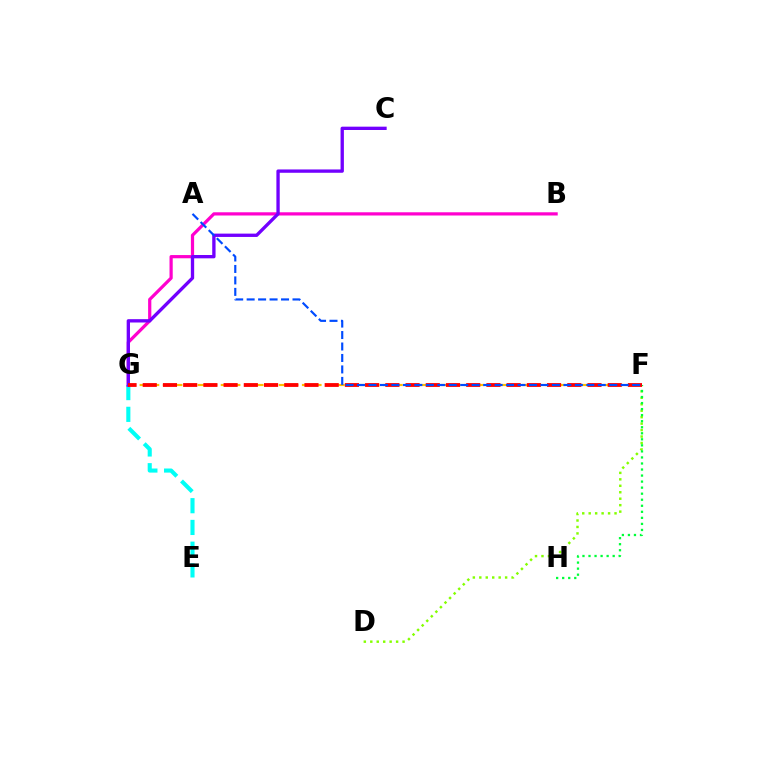{('E', 'G'): [{'color': '#00fff6', 'line_style': 'dashed', 'thickness': 2.95}], ('F', 'G'): [{'color': '#ffbd00', 'line_style': 'dashed', 'thickness': 1.57}, {'color': '#ff0000', 'line_style': 'dashed', 'thickness': 2.75}], ('B', 'G'): [{'color': '#ff00cf', 'line_style': 'solid', 'thickness': 2.32}], ('D', 'F'): [{'color': '#84ff00', 'line_style': 'dotted', 'thickness': 1.75}], ('F', 'H'): [{'color': '#00ff39', 'line_style': 'dotted', 'thickness': 1.64}], ('C', 'G'): [{'color': '#7200ff', 'line_style': 'solid', 'thickness': 2.4}], ('A', 'F'): [{'color': '#004bff', 'line_style': 'dashed', 'thickness': 1.56}]}